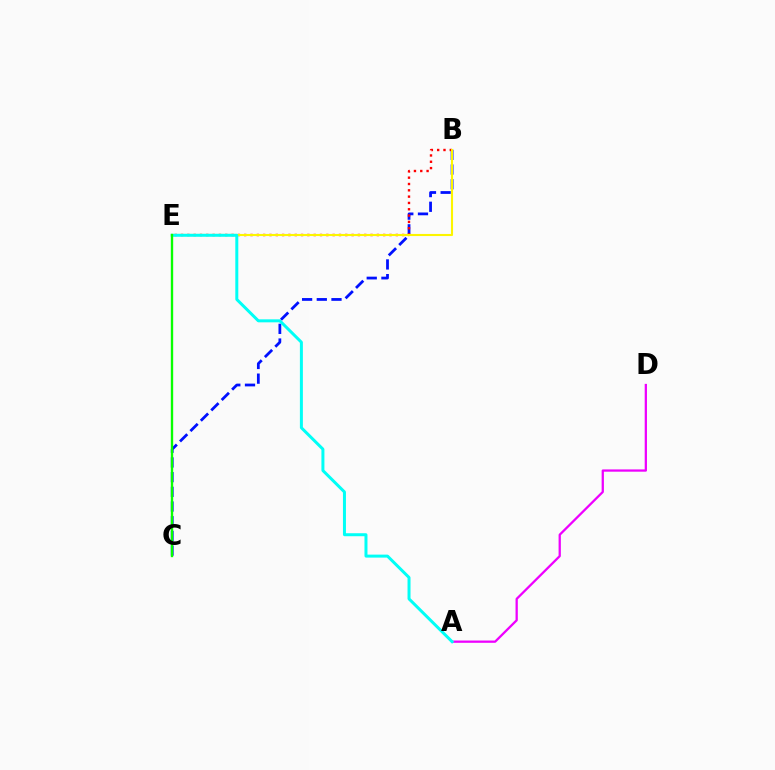{('B', 'C'): [{'color': '#0010ff', 'line_style': 'dashed', 'thickness': 2.0}], ('B', 'E'): [{'color': '#ff0000', 'line_style': 'dotted', 'thickness': 1.72}, {'color': '#fcf500', 'line_style': 'solid', 'thickness': 1.51}], ('A', 'D'): [{'color': '#ee00ff', 'line_style': 'solid', 'thickness': 1.64}], ('A', 'E'): [{'color': '#00fff6', 'line_style': 'solid', 'thickness': 2.15}], ('C', 'E'): [{'color': '#08ff00', 'line_style': 'solid', 'thickness': 1.7}]}